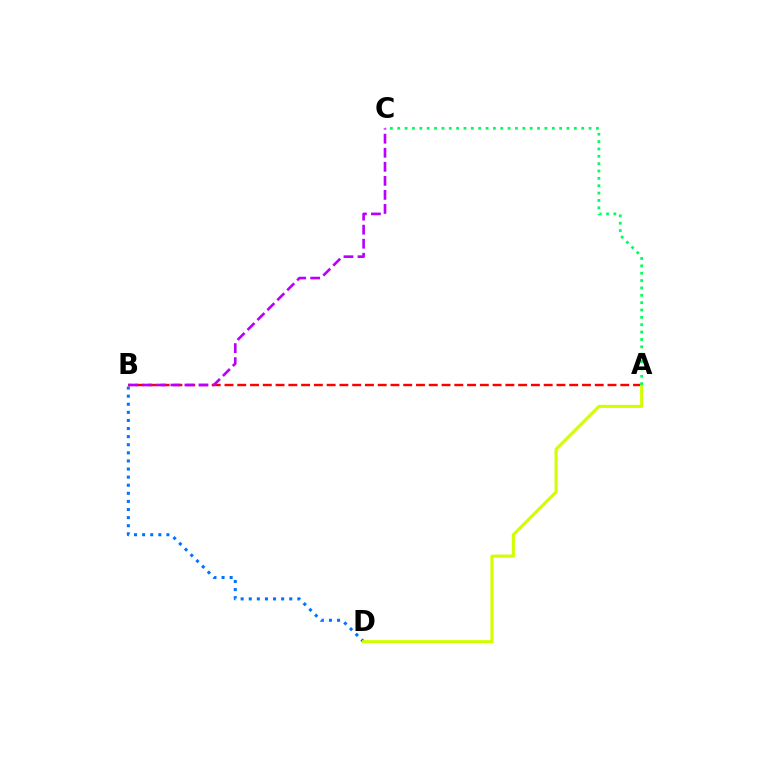{('B', 'D'): [{'color': '#0074ff', 'line_style': 'dotted', 'thickness': 2.2}], ('A', 'B'): [{'color': '#ff0000', 'line_style': 'dashed', 'thickness': 1.73}], ('A', 'D'): [{'color': '#d1ff00', 'line_style': 'solid', 'thickness': 2.23}], ('A', 'C'): [{'color': '#00ff5c', 'line_style': 'dotted', 'thickness': 2.0}], ('B', 'C'): [{'color': '#b900ff', 'line_style': 'dashed', 'thickness': 1.91}]}